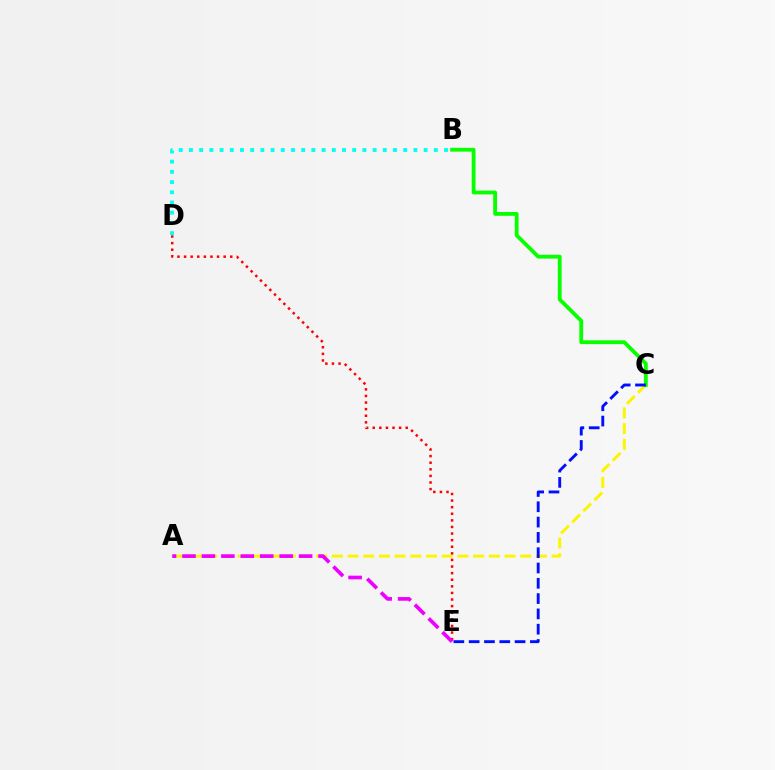{('A', 'C'): [{'color': '#fcf500', 'line_style': 'dashed', 'thickness': 2.13}], ('B', 'C'): [{'color': '#08ff00', 'line_style': 'solid', 'thickness': 2.75}], ('C', 'E'): [{'color': '#0010ff', 'line_style': 'dashed', 'thickness': 2.08}], ('D', 'E'): [{'color': '#ff0000', 'line_style': 'dotted', 'thickness': 1.79}], ('B', 'D'): [{'color': '#00fff6', 'line_style': 'dotted', 'thickness': 2.77}], ('A', 'E'): [{'color': '#ee00ff', 'line_style': 'dashed', 'thickness': 2.64}]}